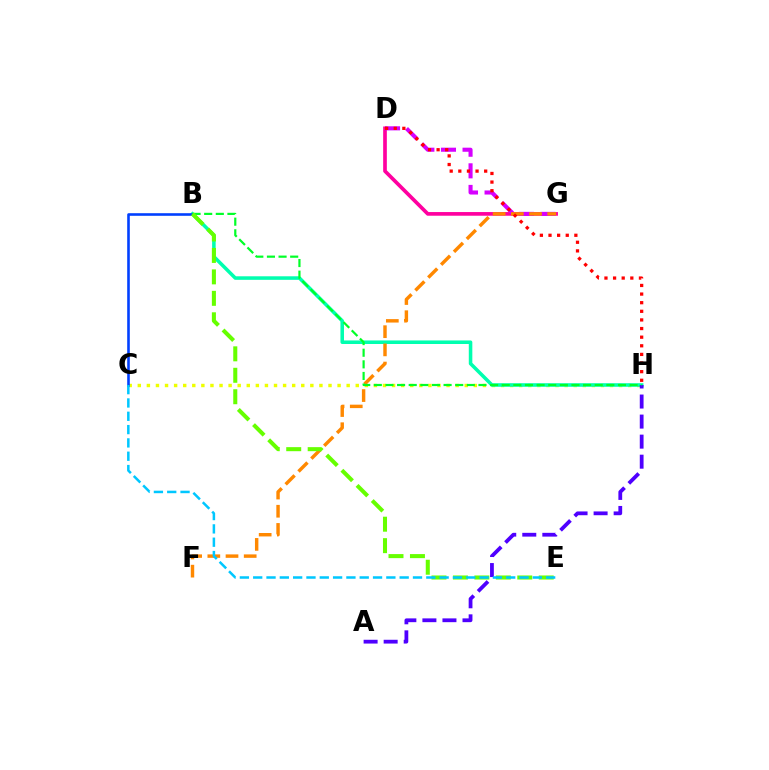{('C', 'H'): [{'color': '#eeff00', 'line_style': 'dotted', 'thickness': 2.47}], ('D', 'G'): [{'color': '#ff00a0', 'line_style': 'solid', 'thickness': 2.65}, {'color': '#d600ff', 'line_style': 'dashed', 'thickness': 2.93}], ('B', 'H'): [{'color': '#00ffaf', 'line_style': 'solid', 'thickness': 2.55}, {'color': '#00ff27', 'line_style': 'dashed', 'thickness': 1.58}], ('F', 'G'): [{'color': '#ff8800', 'line_style': 'dashed', 'thickness': 2.47}], ('A', 'H'): [{'color': '#4f00ff', 'line_style': 'dashed', 'thickness': 2.72}], ('D', 'H'): [{'color': '#ff0000', 'line_style': 'dotted', 'thickness': 2.34}], ('B', 'C'): [{'color': '#003fff', 'line_style': 'solid', 'thickness': 1.88}], ('B', 'E'): [{'color': '#66ff00', 'line_style': 'dashed', 'thickness': 2.91}], ('C', 'E'): [{'color': '#00c7ff', 'line_style': 'dashed', 'thickness': 1.81}]}